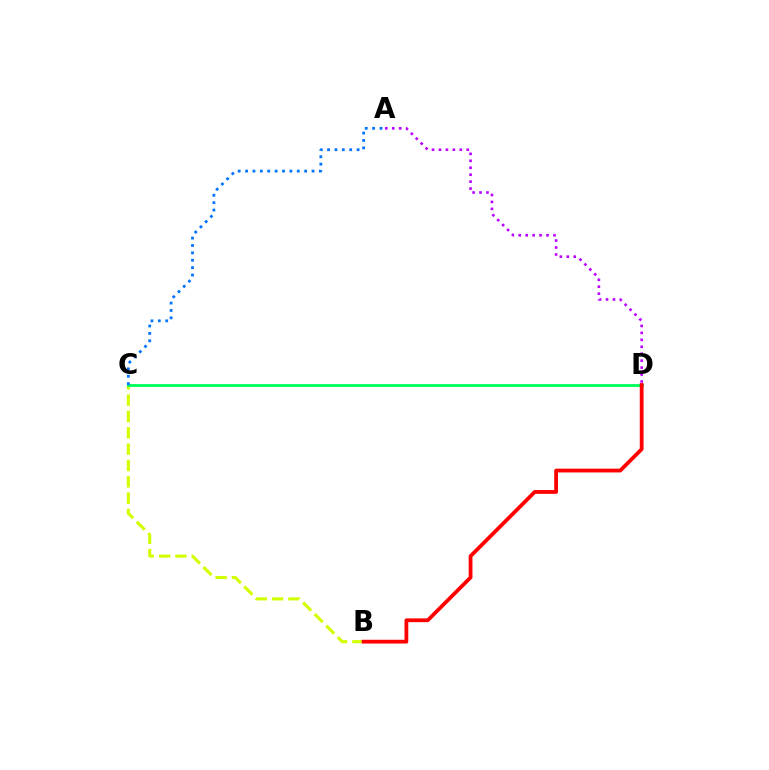{('B', 'C'): [{'color': '#d1ff00', 'line_style': 'dashed', 'thickness': 2.22}], ('C', 'D'): [{'color': '#00ff5c', 'line_style': 'solid', 'thickness': 2.04}], ('A', 'C'): [{'color': '#0074ff', 'line_style': 'dotted', 'thickness': 2.01}], ('A', 'D'): [{'color': '#b900ff', 'line_style': 'dotted', 'thickness': 1.89}], ('B', 'D'): [{'color': '#ff0000', 'line_style': 'solid', 'thickness': 2.72}]}